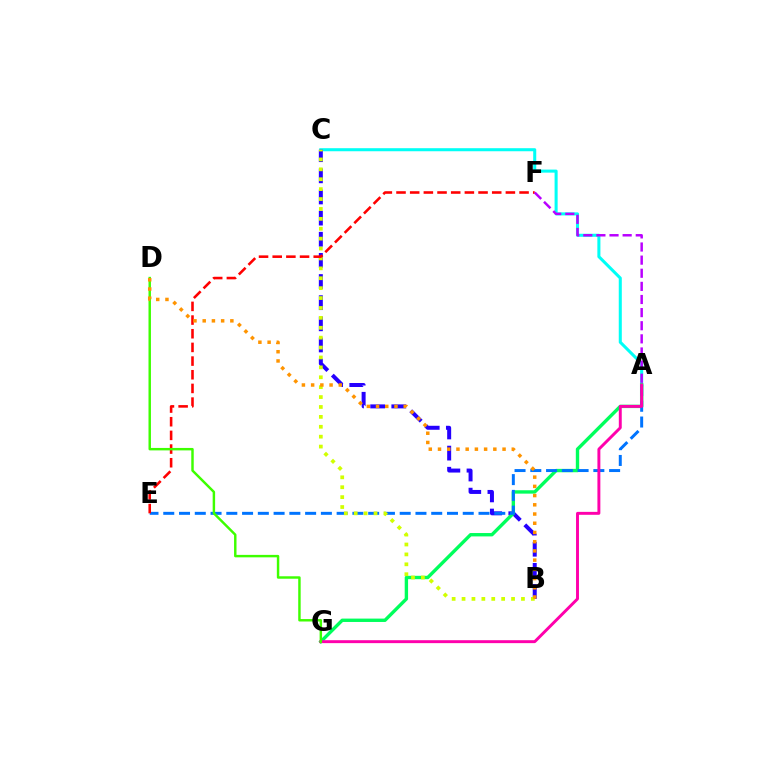{('A', 'C'): [{'color': '#00fff6', 'line_style': 'solid', 'thickness': 2.2}], ('B', 'C'): [{'color': '#2500ff', 'line_style': 'dashed', 'thickness': 2.87}, {'color': '#d1ff00', 'line_style': 'dotted', 'thickness': 2.69}], ('A', 'G'): [{'color': '#00ff5c', 'line_style': 'solid', 'thickness': 2.43}, {'color': '#ff00ac', 'line_style': 'solid', 'thickness': 2.11}], ('A', 'E'): [{'color': '#0074ff', 'line_style': 'dashed', 'thickness': 2.14}], ('E', 'F'): [{'color': '#ff0000', 'line_style': 'dashed', 'thickness': 1.86}], ('D', 'G'): [{'color': '#3dff00', 'line_style': 'solid', 'thickness': 1.76}], ('B', 'D'): [{'color': '#ff9400', 'line_style': 'dotted', 'thickness': 2.51}], ('A', 'F'): [{'color': '#b900ff', 'line_style': 'dashed', 'thickness': 1.78}]}